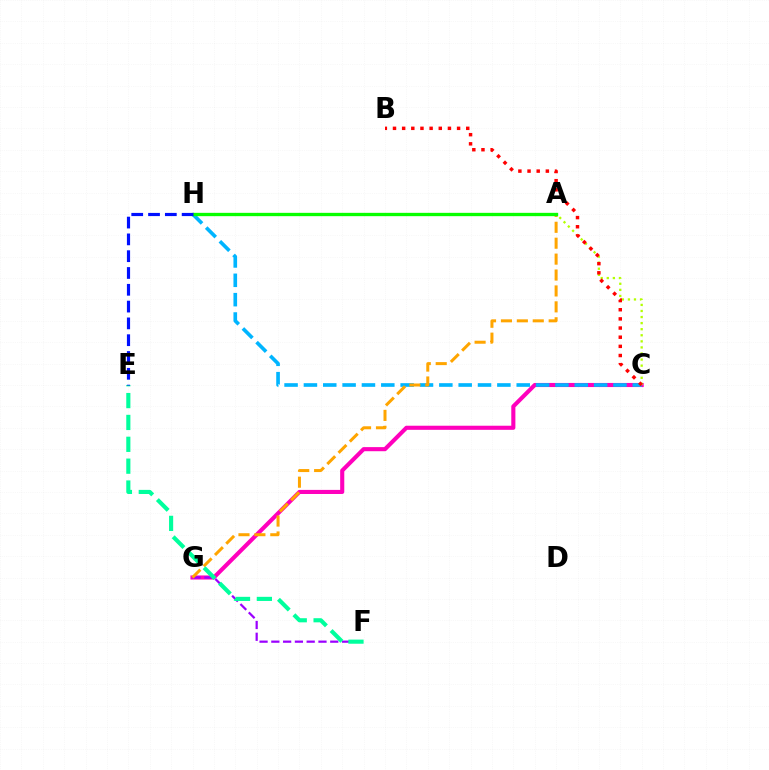{('C', 'G'): [{'color': '#ff00bd', 'line_style': 'solid', 'thickness': 2.95}], ('F', 'G'): [{'color': '#9b00ff', 'line_style': 'dashed', 'thickness': 1.6}], ('C', 'H'): [{'color': '#00b5ff', 'line_style': 'dashed', 'thickness': 2.63}], ('A', 'C'): [{'color': '#b3ff00', 'line_style': 'dotted', 'thickness': 1.65}], ('A', 'G'): [{'color': '#ffa500', 'line_style': 'dashed', 'thickness': 2.16}], ('E', 'F'): [{'color': '#00ff9d', 'line_style': 'dashed', 'thickness': 2.97}], ('A', 'H'): [{'color': '#08ff00', 'line_style': 'solid', 'thickness': 2.39}], ('B', 'C'): [{'color': '#ff0000', 'line_style': 'dotted', 'thickness': 2.49}], ('E', 'H'): [{'color': '#0010ff', 'line_style': 'dashed', 'thickness': 2.28}]}